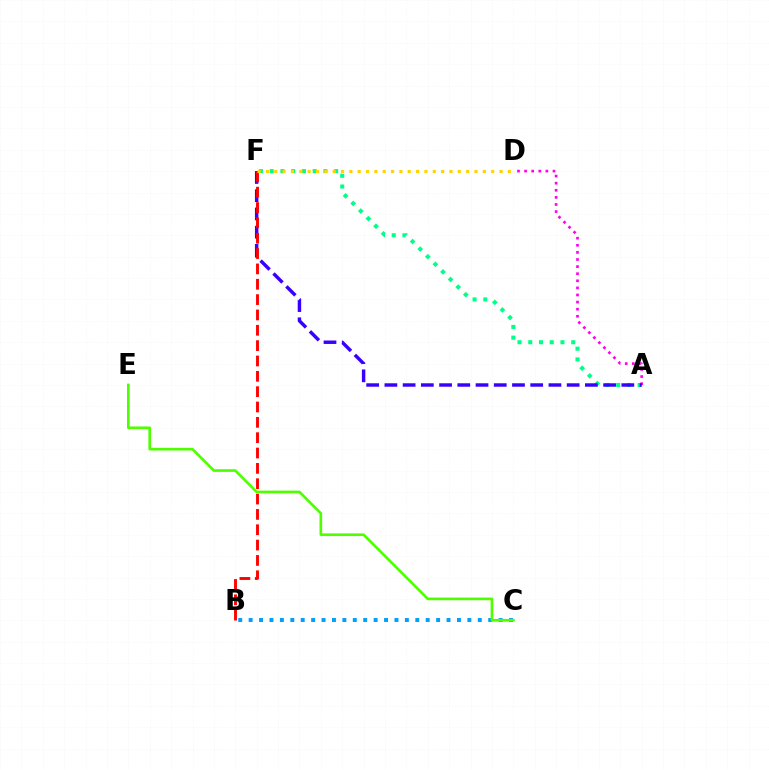{('B', 'C'): [{'color': '#009eff', 'line_style': 'dotted', 'thickness': 2.83}], ('A', 'F'): [{'color': '#00ff86', 'line_style': 'dotted', 'thickness': 2.92}, {'color': '#3700ff', 'line_style': 'dashed', 'thickness': 2.48}], ('A', 'D'): [{'color': '#ff00ed', 'line_style': 'dotted', 'thickness': 1.93}], ('B', 'F'): [{'color': '#ff0000', 'line_style': 'dashed', 'thickness': 2.08}], ('D', 'F'): [{'color': '#ffd500', 'line_style': 'dotted', 'thickness': 2.27}], ('C', 'E'): [{'color': '#4fff00', 'line_style': 'solid', 'thickness': 1.92}]}